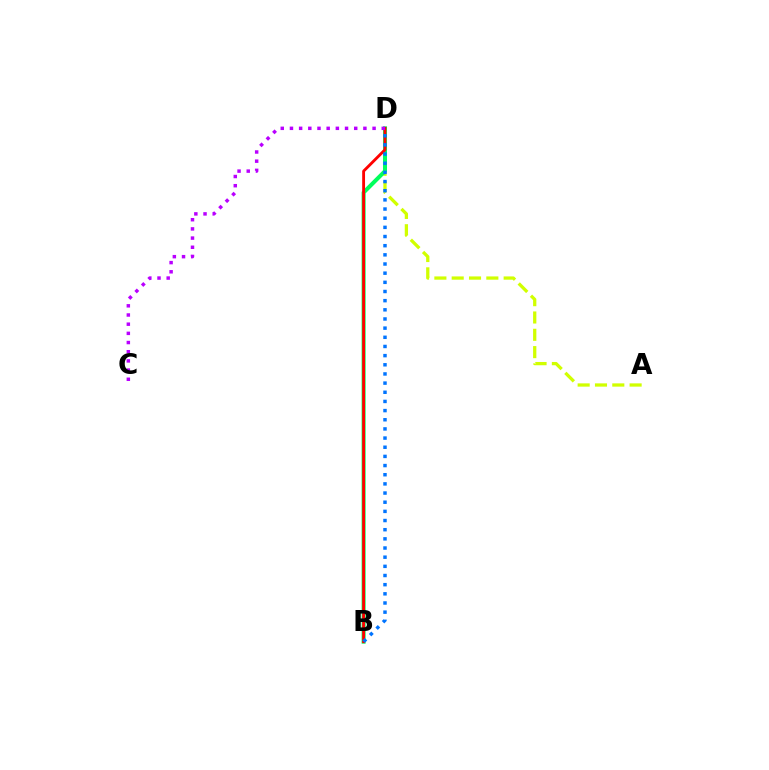{('A', 'D'): [{'color': '#d1ff00', 'line_style': 'dashed', 'thickness': 2.35}], ('B', 'D'): [{'color': '#00ff5c', 'line_style': 'solid', 'thickness': 2.89}, {'color': '#ff0000', 'line_style': 'solid', 'thickness': 2.05}, {'color': '#0074ff', 'line_style': 'dotted', 'thickness': 2.49}], ('C', 'D'): [{'color': '#b900ff', 'line_style': 'dotted', 'thickness': 2.49}]}